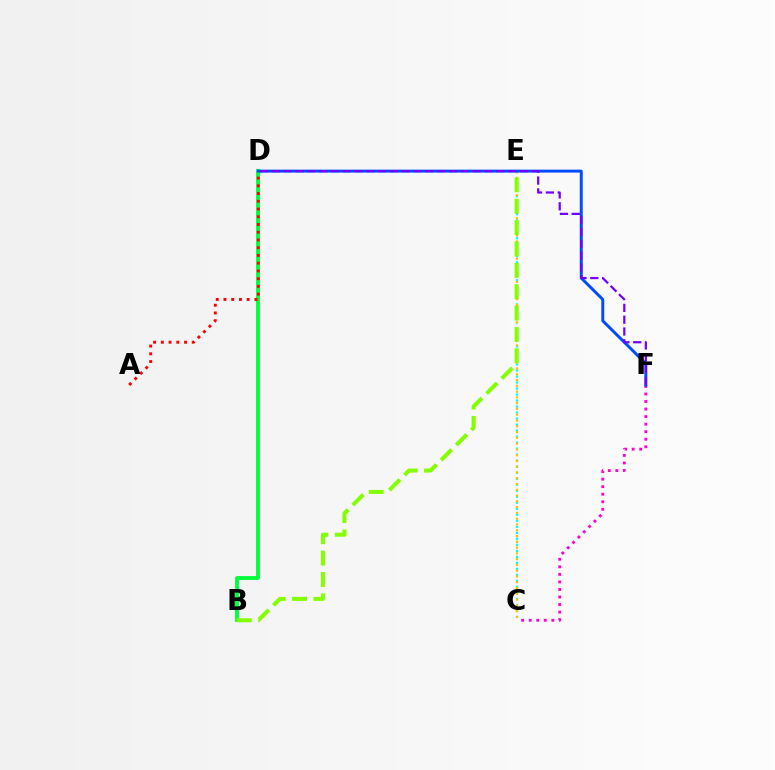{('C', 'E'): [{'color': '#00fff6', 'line_style': 'dotted', 'thickness': 1.63}, {'color': '#ffbd00', 'line_style': 'dotted', 'thickness': 1.57}], ('B', 'D'): [{'color': '#00ff39', 'line_style': 'solid', 'thickness': 2.75}], ('A', 'D'): [{'color': '#ff0000', 'line_style': 'dotted', 'thickness': 2.1}], ('C', 'F'): [{'color': '#ff00cf', 'line_style': 'dotted', 'thickness': 2.05}], ('D', 'F'): [{'color': '#004bff', 'line_style': 'solid', 'thickness': 2.12}, {'color': '#7200ff', 'line_style': 'dashed', 'thickness': 1.61}], ('B', 'E'): [{'color': '#84ff00', 'line_style': 'dashed', 'thickness': 2.9}]}